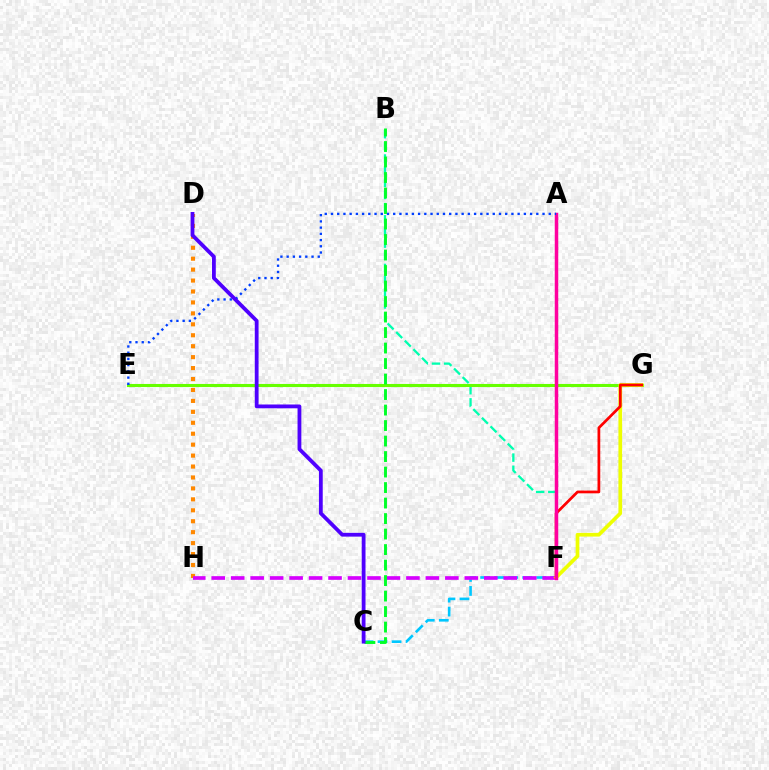{('D', 'H'): [{'color': '#ff8800', 'line_style': 'dotted', 'thickness': 2.97}], ('B', 'F'): [{'color': '#00ffaf', 'line_style': 'dashed', 'thickness': 1.65}], ('E', 'G'): [{'color': '#66ff00', 'line_style': 'solid', 'thickness': 2.22}], ('C', 'F'): [{'color': '#00c7ff', 'line_style': 'dashed', 'thickness': 1.91}], ('F', 'H'): [{'color': '#d600ff', 'line_style': 'dashed', 'thickness': 2.64}], ('F', 'G'): [{'color': '#eeff00', 'line_style': 'solid', 'thickness': 2.66}, {'color': '#ff0000', 'line_style': 'solid', 'thickness': 1.97}], ('A', 'F'): [{'color': '#ff00a0', 'line_style': 'solid', 'thickness': 2.51}], ('A', 'E'): [{'color': '#003fff', 'line_style': 'dotted', 'thickness': 1.69}], ('B', 'C'): [{'color': '#00ff27', 'line_style': 'dashed', 'thickness': 2.11}], ('C', 'D'): [{'color': '#4f00ff', 'line_style': 'solid', 'thickness': 2.73}]}